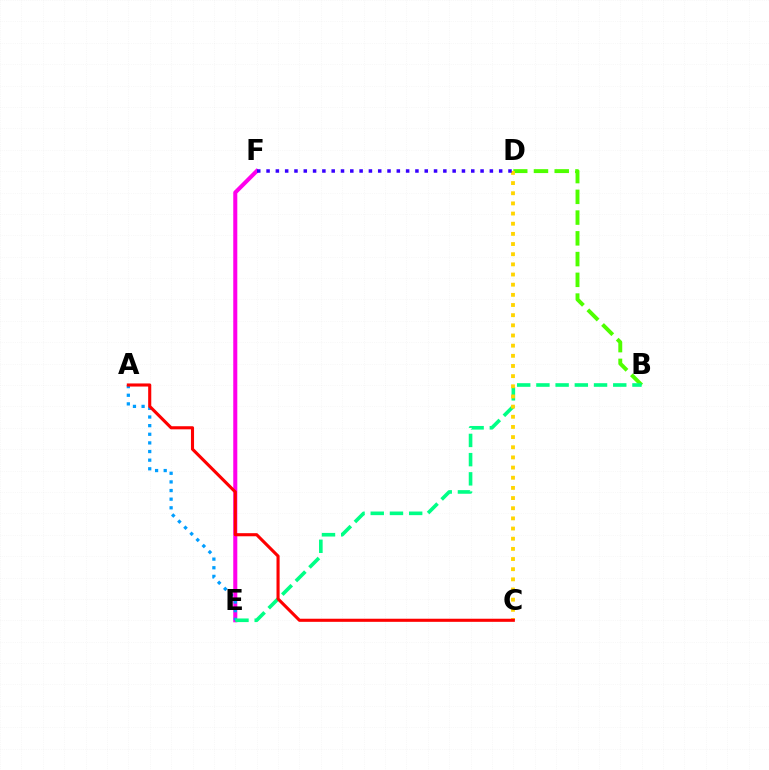{('B', 'D'): [{'color': '#4fff00', 'line_style': 'dashed', 'thickness': 2.82}], ('E', 'F'): [{'color': '#ff00ed', 'line_style': 'solid', 'thickness': 2.91}], ('A', 'E'): [{'color': '#009eff', 'line_style': 'dotted', 'thickness': 2.34}], ('B', 'E'): [{'color': '#00ff86', 'line_style': 'dashed', 'thickness': 2.61}], ('C', 'D'): [{'color': '#ffd500', 'line_style': 'dotted', 'thickness': 2.76}], ('A', 'C'): [{'color': '#ff0000', 'line_style': 'solid', 'thickness': 2.23}], ('D', 'F'): [{'color': '#3700ff', 'line_style': 'dotted', 'thickness': 2.53}]}